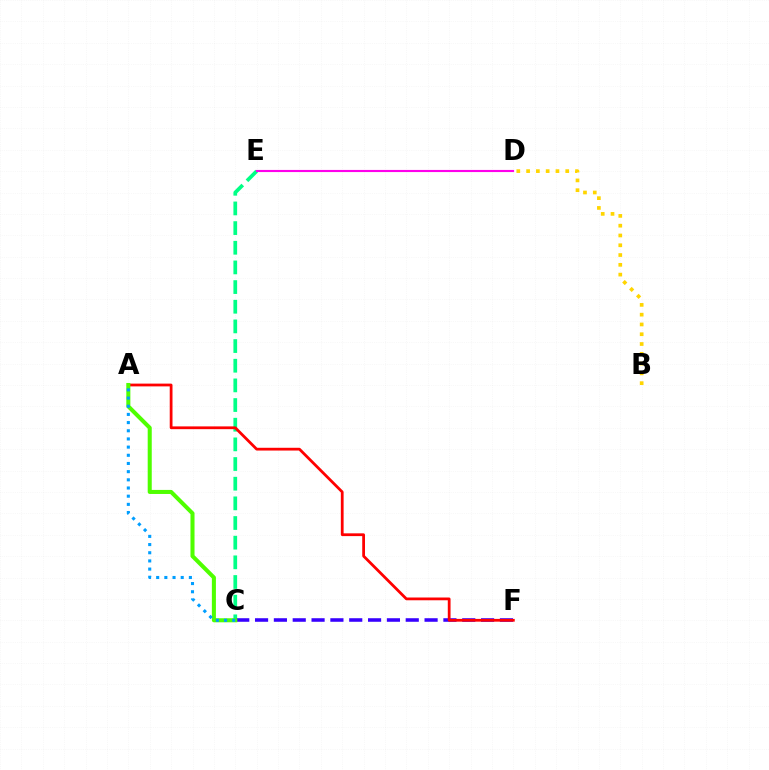{('C', 'E'): [{'color': '#00ff86', 'line_style': 'dashed', 'thickness': 2.67}], ('B', 'D'): [{'color': '#ffd500', 'line_style': 'dotted', 'thickness': 2.66}], ('D', 'E'): [{'color': '#ff00ed', 'line_style': 'solid', 'thickness': 1.54}], ('C', 'F'): [{'color': '#3700ff', 'line_style': 'dashed', 'thickness': 2.56}], ('A', 'F'): [{'color': '#ff0000', 'line_style': 'solid', 'thickness': 1.99}], ('A', 'C'): [{'color': '#4fff00', 'line_style': 'solid', 'thickness': 2.92}, {'color': '#009eff', 'line_style': 'dotted', 'thickness': 2.22}]}